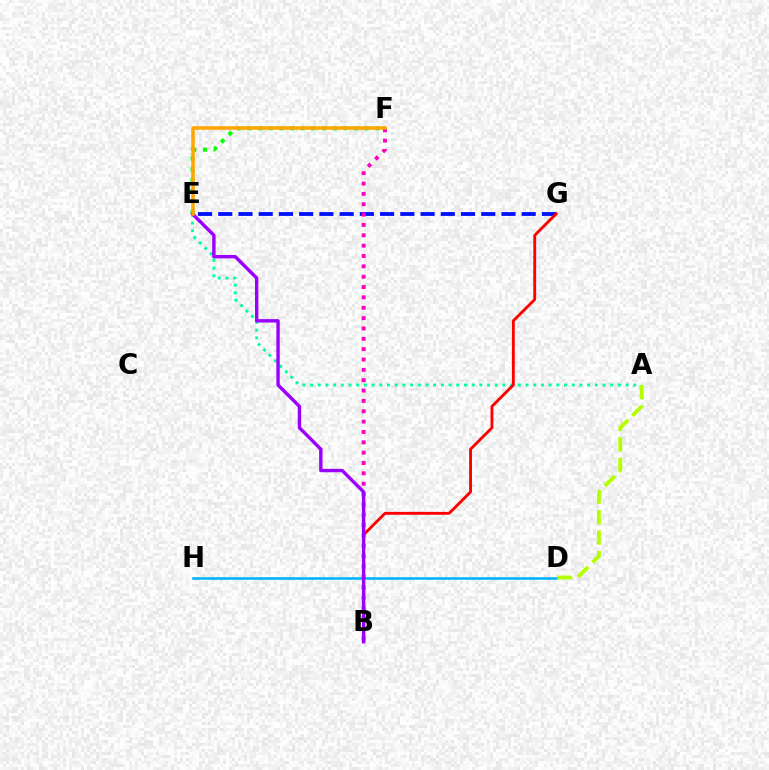{('E', 'F'): [{'color': '#08ff00', 'line_style': 'dotted', 'thickness': 2.9}, {'color': '#ffa500', 'line_style': 'solid', 'thickness': 2.53}], ('A', 'E'): [{'color': '#00ff9d', 'line_style': 'dotted', 'thickness': 2.09}], ('E', 'G'): [{'color': '#0010ff', 'line_style': 'dashed', 'thickness': 2.75}], ('B', 'G'): [{'color': '#ff0000', 'line_style': 'solid', 'thickness': 2.06}], ('D', 'H'): [{'color': '#00b5ff', 'line_style': 'solid', 'thickness': 1.85}], ('B', 'F'): [{'color': '#ff00bd', 'line_style': 'dotted', 'thickness': 2.81}], ('B', 'E'): [{'color': '#9b00ff', 'line_style': 'solid', 'thickness': 2.45}], ('A', 'D'): [{'color': '#b3ff00', 'line_style': 'dashed', 'thickness': 2.77}]}